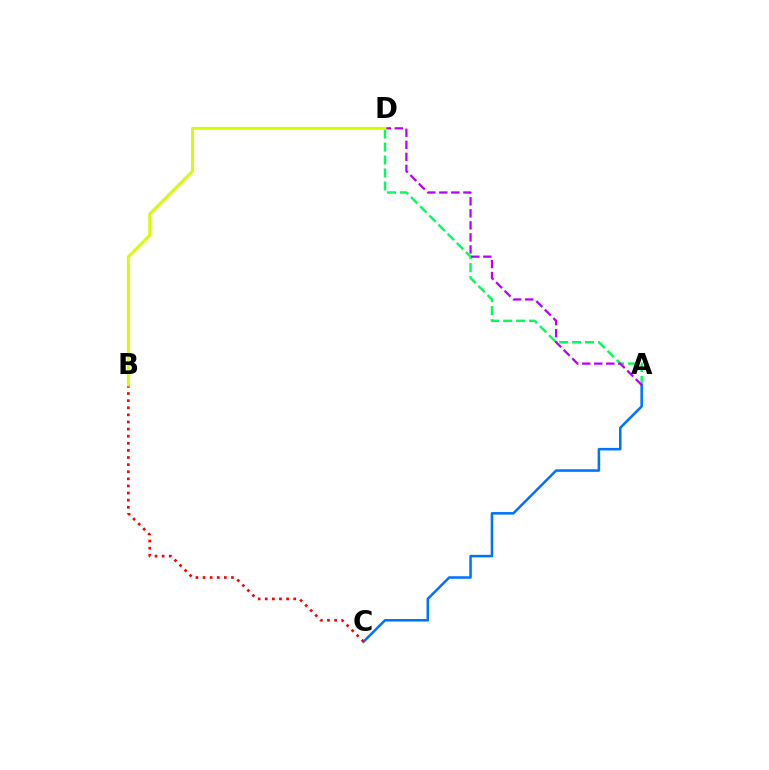{('A', 'D'): [{'color': '#00ff5c', 'line_style': 'dashed', 'thickness': 1.76}, {'color': '#b900ff', 'line_style': 'dashed', 'thickness': 1.63}], ('A', 'C'): [{'color': '#0074ff', 'line_style': 'solid', 'thickness': 1.83}], ('B', 'C'): [{'color': '#ff0000', 'line_style': 'dotted', 'thickness': 1.93}], ('B', 'D'): [{'color': '#d1ff00', 'line_style': 'solid', 'thickness': 2.11}]}